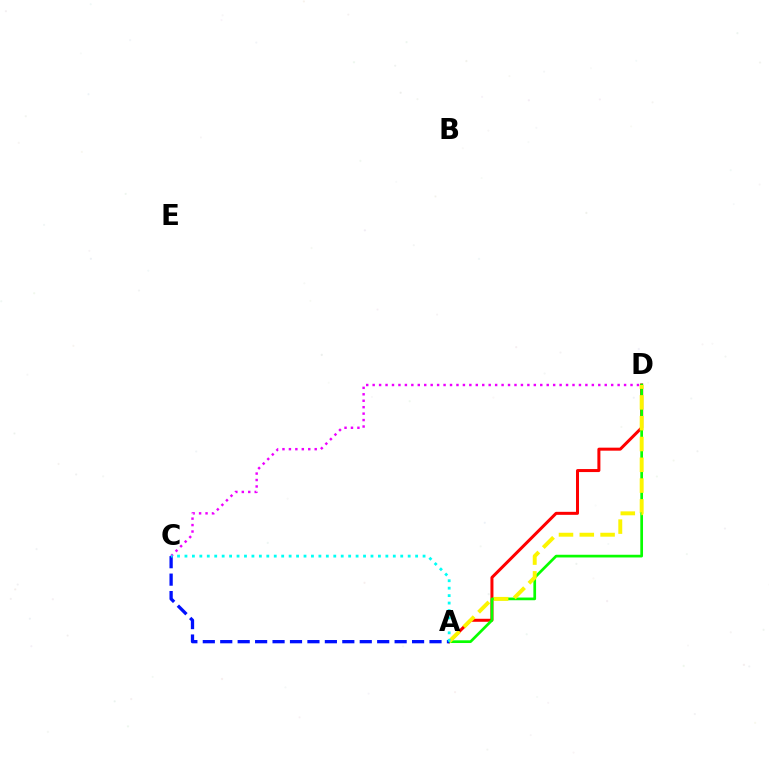{('A', 'D'): [{'color': '#ff0000', 'line_style': 'solid', 'thickness': 2.17}, {'color': '#08ff00', 'line_style': 'solid', 'thickness': 1.95}, {'color': '#fcf500', 'line_style': 'dashed', 'thickness': 2.83}], ('C', 'D'): [{'color': '#ee00ff', 'line_style': 'dotted', 'thickness': 1.75}], ('A', 'C'): [{'color': '#0010ff', 'line_style': 'dashed', 'thickness': 2.37}, {'color': '#00fff6', 'line_style': 'dotted', 'thickness': 2.02}]}